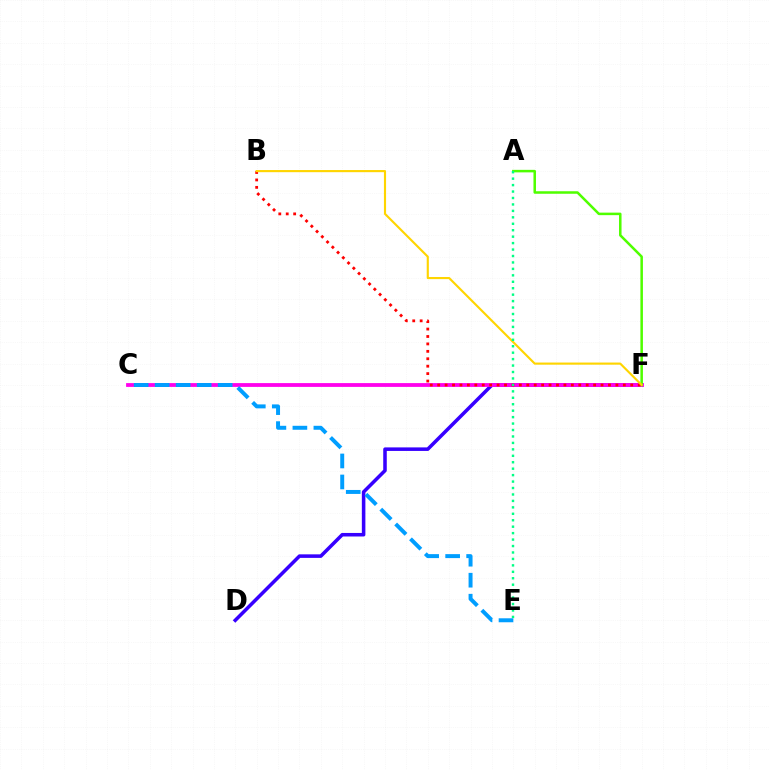{('D', 'F'): [{'color': '#3700ff', 'line_style': 'solid', 'thickness': 2.55}], ('C', 'F'): [{'color': '#ff00ed', 'line_style': 'solid', 'thickness': 2.73}], ('A', 'F'): [{'color': '#4fff00', 'line_style': 'solid', 'thickness': 1.81}], ('B', 'F'): [{'color': '#ff0000', 'line_style': 'dotted', 'thickness': 2.02}, {'color': '#ffd500', 'line_style': 'solid', 'thickness': 1.54}], ('A', 'E'): [{'color': '#00ff86', 'line_style': 'dotted', 'thickness': 1.75}], ('C', 'E'): [{'color': '#009eff', 'line_style': 'dashed', 'thickness': 2.85}]}